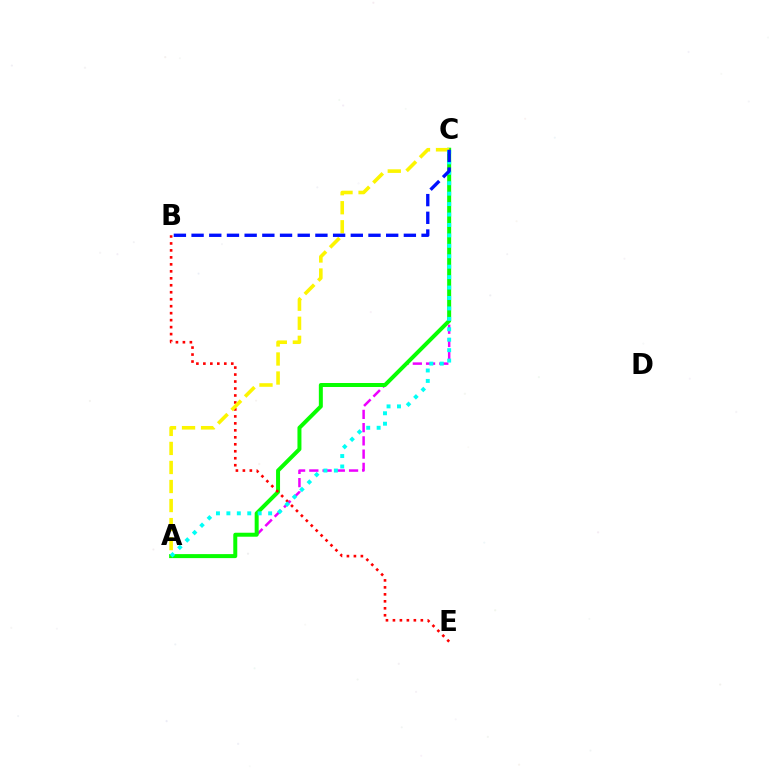{('A', 'C'): [{'color': '#ee00ff', 'line_style': 'dashed', 'thickness': 1.8}, {'color': '#08ff00', 'line_style': 'solid', 'thickness': 2.87}, {'color': '#fcf500', 'line_style': 'dashed', 'thickness': 2.59}, {'color': '#00fff6', 'line_style': 'dotted', 'thickness': 2.83}], ('B', 'E'): [{'color': '#ff0000', 'line_style': 'dotted', 'thickness': 1.89}], ('B', 'C'): [{'color': '#0010ff', 'line_style': 'dashed', 'thickness': 2.4}]}